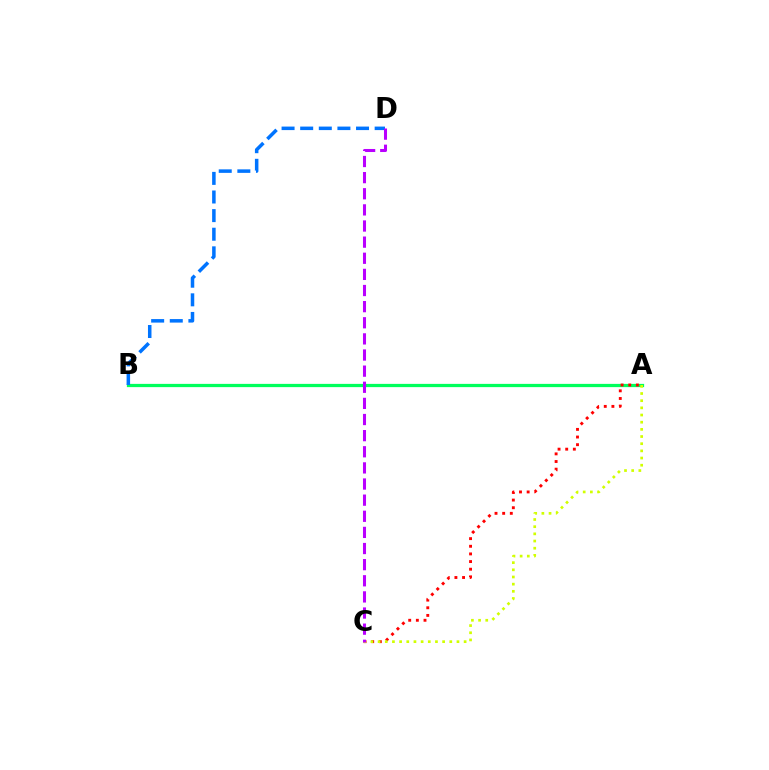{('A', 'B'): [{'color': '#00ff5c', 'line_style': 'solid', 'thickness': 2.34}], ('B', 'D'): [{'color': '#0074ff', 'line_style': 'dashed', 'thickness': 2.53}], ('A', 'C'): [{'color': '#ff0000', 'line_style': 'dotted', 'thickness': 2.08}, {'color': '#d1ff00', 'line_style': 'dotted', 'thickness': 1.95}], ('C', 'D'): [{'color': '#b900ff', 'line_style': 'dashed', 'thickness': 2.19}]}